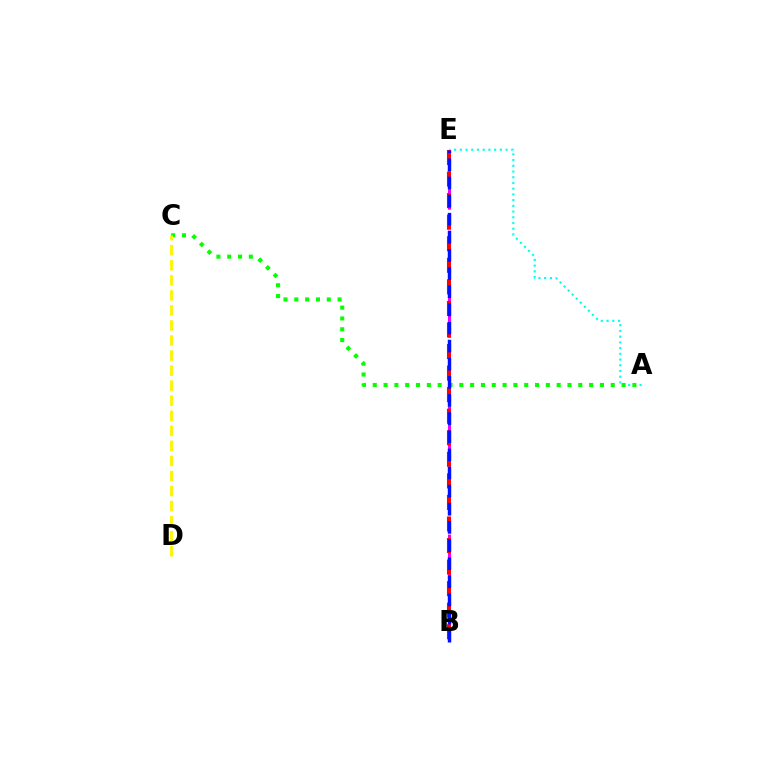{('A', 'E'): [{'color': '#00fff6', 'line_style': 'dotted', 'thickness': 1.55}], ('B', 'E'): [{'color': '#ee00ff', 'line_style': 'dashed', 'thickness': 2.17}, {'color': '#ff0000', 'line_style': 'dashed', 'thickness': 2.93}, {'color': '#0010ff', 'line_style': 'dashed', 'thickness': 2.46}], ('A', 'C'): [{'color': '#08ff00', 'line_style': 'dotted', 'thickness': 2.94}], ('C', 'D'): [{'color': '#fcf500', 'line_style': 'dashed', 'thickness': 2.04}]}